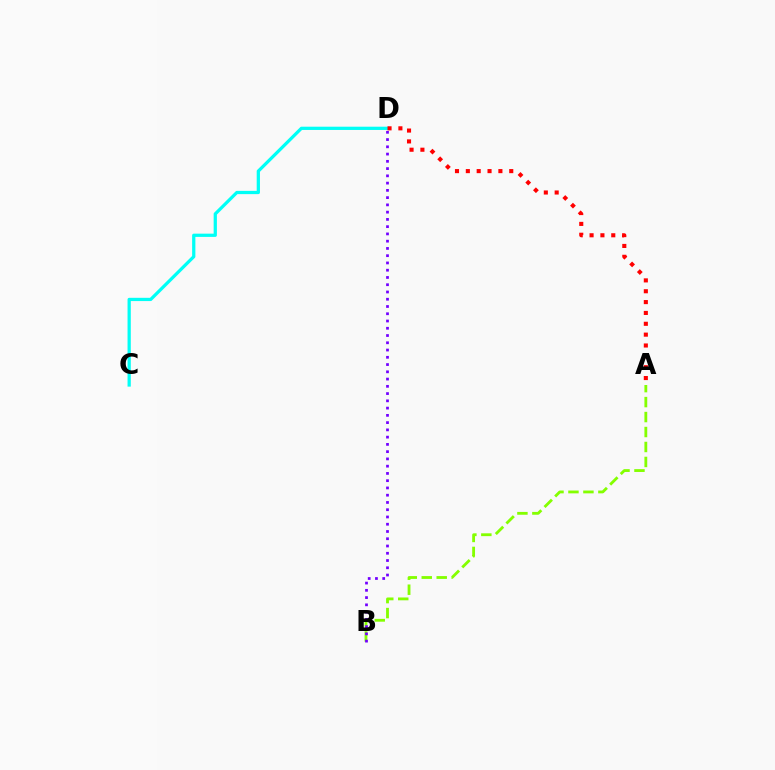{('C', 'D'): [{'color': '#00fff6', 'line_style': 'solid', 'thickness': 2.34}], ('A', 'B'): [{'color': '#84ff00', 'line_style': 'dashed', 'thickness': 2.03}], ('A', 'D'): [{'color': '#ff0000', 'line_style': 'dotted', 'thickness': 2.95}], ('B', 'D'): [{'color': '#7200ff', 'line_style': 'dotted', 'thickness': 1.97}]}